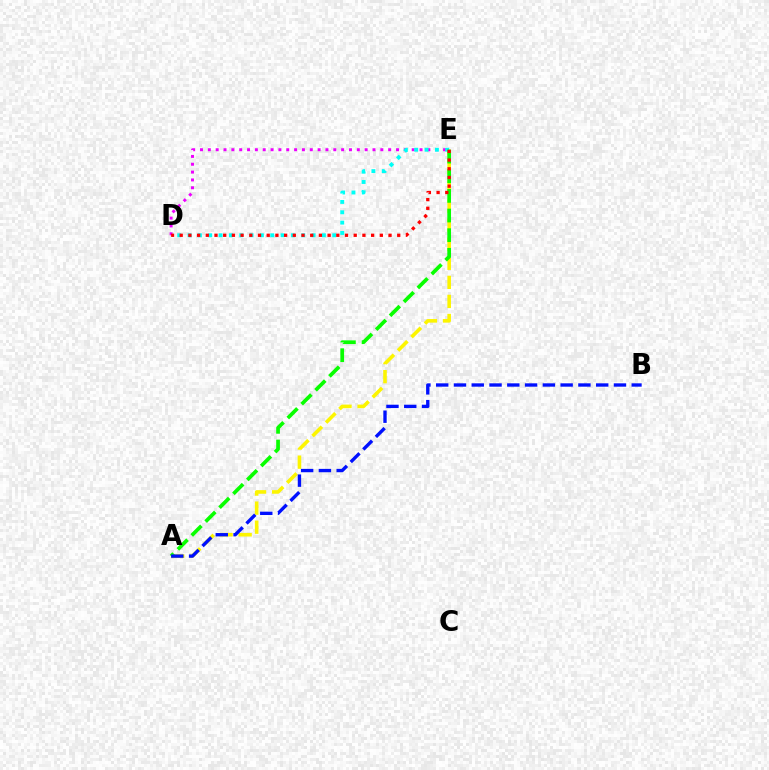{('A', 'E'): [{'color': '#fcf500', 'line_style': 'dashed', 'thickness': 2.59}, {'color': '#08ff00', 'line_style': 'dashed', 'thickness': 2.67}], ('D', 'E'): [{'color': '#ee00ff', 'line_style': 'dotted', 'thickness': 2.13}, {'color': '#00fff6', 'line_style': 'dotted', 'thickness': 2.81}, {'color': '#ff0000', 'line_style': 'dotted', 'thickness': 2.36}], ('A', 'B'): [{'color': '#0010ff', 'line_style': 'dashed', 'thickness': 2.42}]}